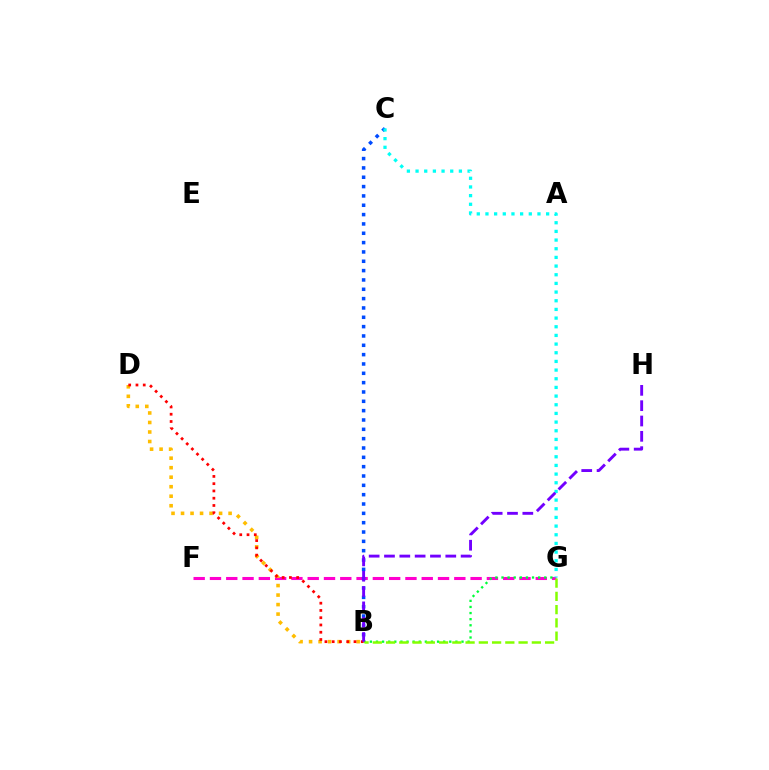{('F', 'G'): [{'color': '#ff00cf', 'line_style': 'dashed', 'thickness': 2.21}], ('B', 'G'): [{'color': '#00ff39', 'line_style': 'dotted', 'thickness': 1.66}, {'color': '#84ff00', 'line_style': 'dashed', 'thickness': 1.8}], ('B', 'C'): [{'color': '#004bff', 'line_style': 'dotted', 'thickness': 2.54}], ('C', 'G'): [{'color': '#00fff6', 'line_style': 'dotted', 'thickness': 2.35}], ('B', 'D'): [{'color': '#ffbd00', 'line_style': 'dotted', 'thickness': 2.58}, {'color': '#ff0000', 'line_style': 'dotted', 'thickness': 1.97}], ('B', 'H'): [{'color': '#7200ff', 'line_style': 'dashed', 'thickness': 2.08}]}